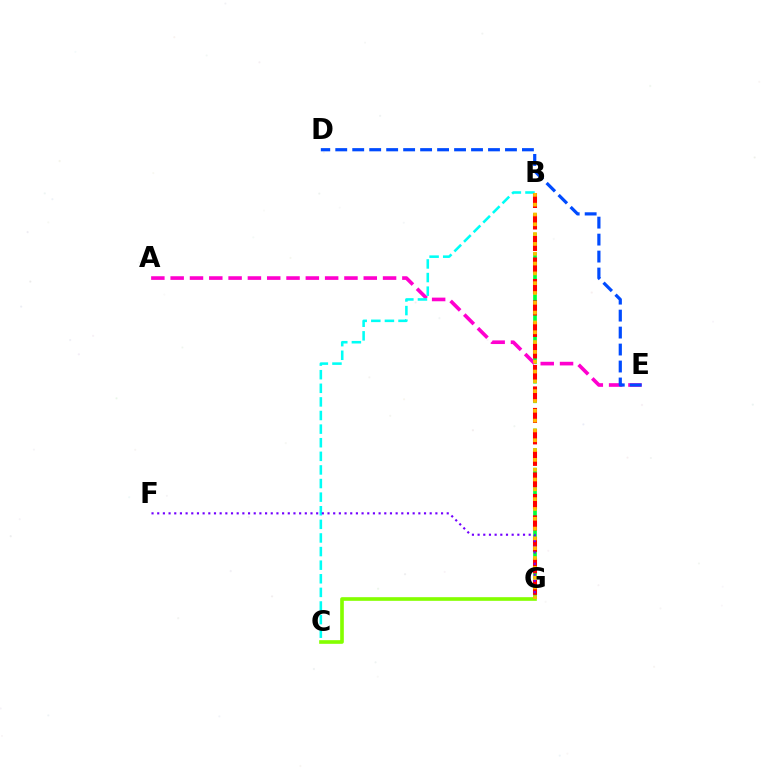{('B', 'G'): [{'color': '#00ff39', 'line_style': 'dashed', 'thickness': 2.66}, {'color': '#ff0000', 'line_style': 'dashed', 'thickness': 2.92}, {'color': '#ffbd00', 'line_style': 'dotted', 'thickness': 2.67}], ('C', 'G'): [{'color': '#84ff00', 'line_style': 'solid', 'thickness': 2.63}], ('A', 'E'): [{'color': '#ff00cf', 'line_style': 'dashed', 'thickness': 2.62}], ('B', 'C'): [{'color': '#00fff6', 'line_style': 'dashed', 'thickness': 1.85}], ('F', 'G'): [{'color': '#7200ff', 'line_style': 'dotted', 'thickness': 1.54}], ('D', 'E'): [{'color': '#004bff', 'line_style': 'dashed', 'thickness': 2.31}]}